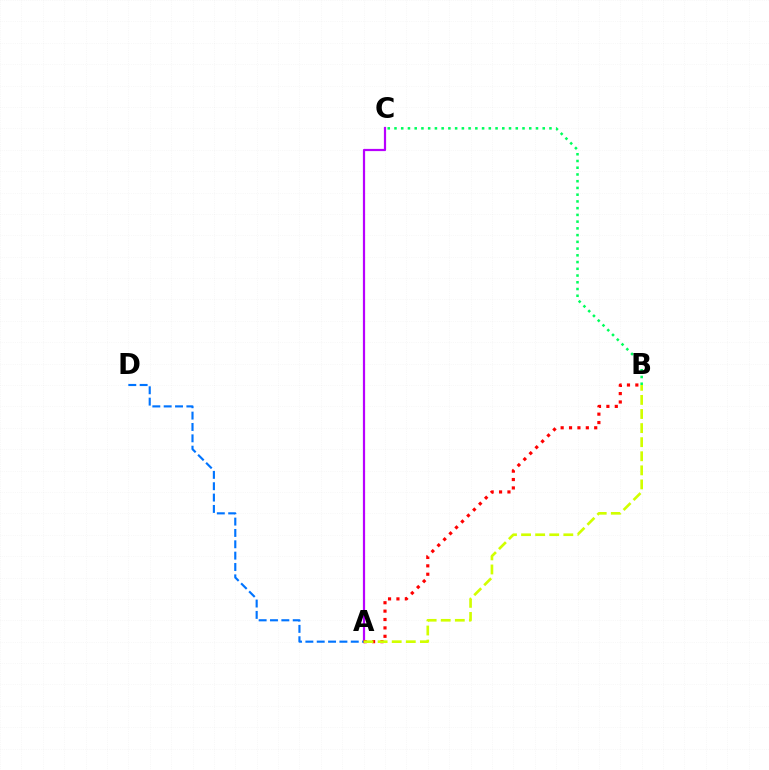{('A', 'C'): [{'color': '#b900ff', 'line_style': 'solid', 'thickness': 1.59}], ('A', 'D'): [{'color': '#0074ff', 'line_style': 'dashed', 'thickness': 1.54}], ('B', 'C'): [{'color': '#00ff5c', 'line_style': 'dotted', 'thickness': 1.83}], ('A', 'B'): [{'color': '#ff0000', 'line_style': 'dotted', 'thickness': 2.28}, {'color': '#d1ff00', 'line_style': 'dashed', 'thickness': 1.91}]}